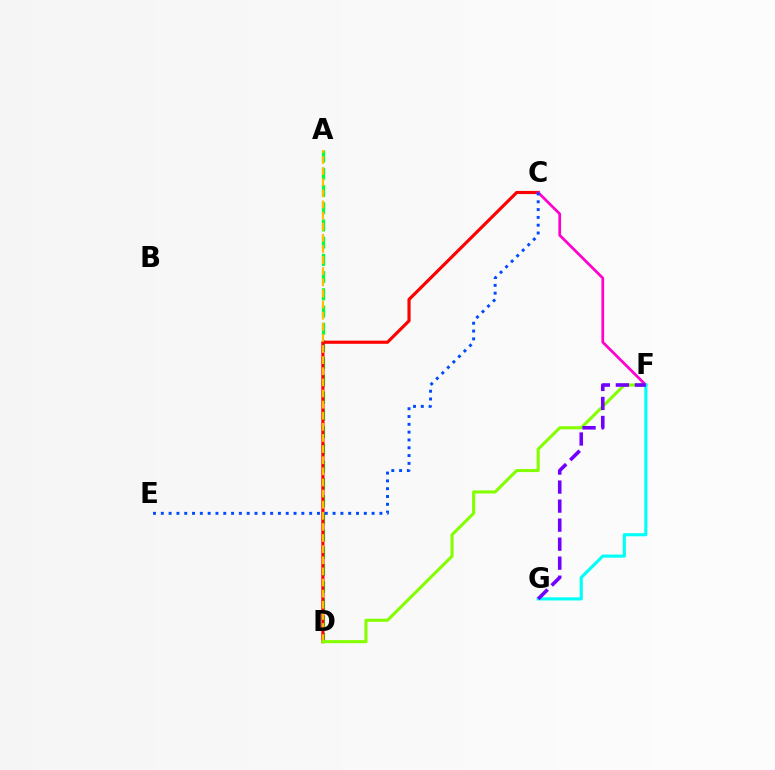{('A', 'D'): [{'color': '#00ff39', 'line_style': 'dashed', 'thickness': 2.34}, {'color': '#ffbd00', 'line_style': 'dashed', 'thickness': 1.51}], ('C', 'D'): [{'color': '#ff0000', 'line_style': 'solid', 'thickness': 2.27}], ('C', 'F'): [{'color': '#ff00cf', 'line_style': 'solid', 'thickness': 1.96}], ('D', 'F'): [{'color': '#84ff00', 'line_style': 'solid', 'thickness': 2.21}], ('F', 'G'): [{'color': '#00fff6', 'line_style': 'solid', 'thickness': 2.25}, {'color': '#7200ff', 'line_style': 'dashed', 'thickness': 2.58}], ('C', 'E'): [{'color': '#004bff', 'line_style': 'dotted', 'thickness': 2.12}]}